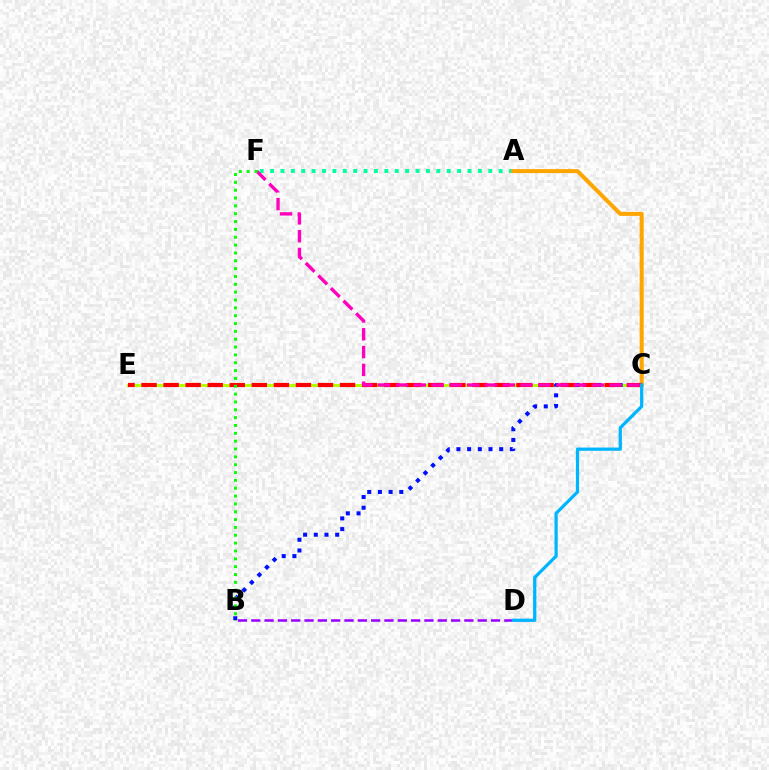{('B', 'D'): [{'color': '#9b00ff', 'line_style': 'dashed', 'thickness': 1.81}], ('C', 'E'): [{'color': '#b3ff00', 'line_style': 'solid', 'thickness': 2.13}, {'color': '#ff0000', 'line_style': 'dashed', 'thickness': 3.0}], ('A', 'F'): [{'color': '#00ff9d', 'line_style': 'dotted', 'thickness': 2.82}], ('B', 'C'): [{'color': '#0010ff', 'line_style': 'dotted', 'thickness': 2.9}], ('A', 'C'): [{'color': '#ffa500', 'line_style': 'solid', 'thickness': 2.89}], ('C', 'F'): [{'color': '#ff00bd', 'line_style': 'dashed', 'thickness': 2.42}], ('C', 'D'): [{'color': '#00b5ff', 'line_style': 'solid', 'thickness': 2.33}], ('B', 'F'): [{'color': '#08ff00', 'line_style': 'dotted', 'thickness': 2.13}]}